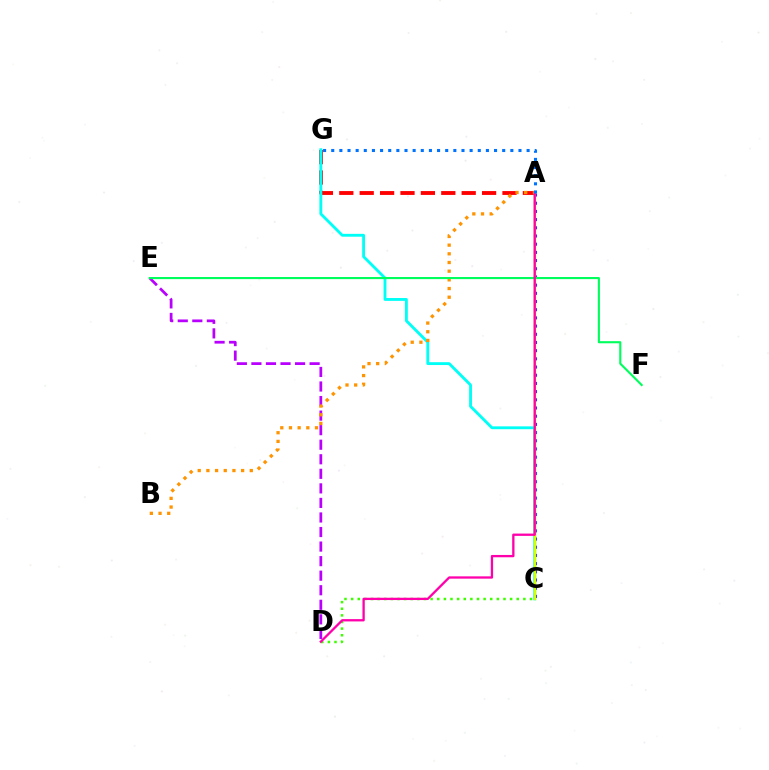{('A', 'C'): [{'color': '#2500ff', 'line_style': 'dotted', 'thickness': 2.23}, {'color': '#d1ff00', 'line_style': 'solid', 'thickness': 1.72}], ('A', 'G'): [{'color': '#ff0000', 'line_style': 'dashed', 'thickness': 2.77}, {'color': '#0074ff', 'line_style': 'dotted', 'thickness': 2.21}], ('C', 'G'): [{'color': '#00fff6', 'line_style': 'solid', 'thickness': 2.05}], ('D', 'E'): [{'color': '#b900ff', 'line_style': 'dashed', 'thickness': 1.98}], ('C', 'D'): [{'color': '#3dff00', 'line_style': 'dotted', 'thickness': 1.8}], ('A', 'B'): [{'color': '#ff9400', 'line_style': 'dotted', 'thickness': 2.36}], ('E', 'F'): [{'color': '#00ff5c', 'line_style': 'solid', 'thickness': 1.53}], ('A', 'D'): [{'color': '#ff00ac', 'line_style': 'solid', 'thickness': 1.66}]}